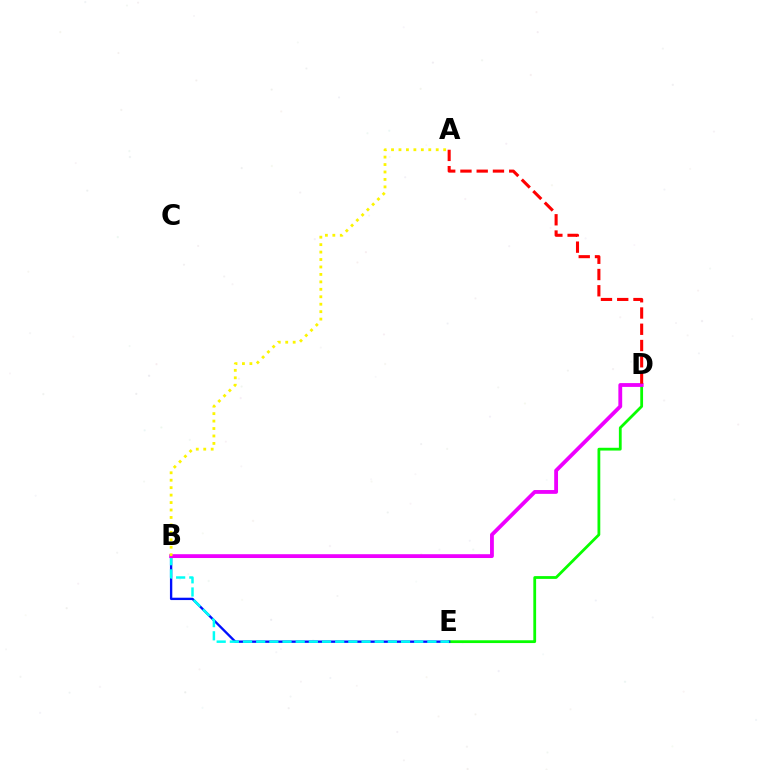{('D', 'E'): [{'color': '#08ff00', 'line_style': 'solid', 'thickness': 2.01}], ('B', 'E'): [{'color': '#0010ff', 'line_style': 'solid', 'thickness': 1.69}, {'color': '#00fff6', 'line_style': 'dashed', 'thickness': 1.79}], ('B', 'D'): [{'color': '#ee00ff', 'line_style': 'solid', 'thickness': 2.75}], ('A', 'B'): [{'color': '#fcf500', 'line_style': 'dotted', 'thickness': 2.02}], ('A', 'D'): [{'color': '#ff0000', 'line_style': 'dashed', 'thickness': 2.21}]}